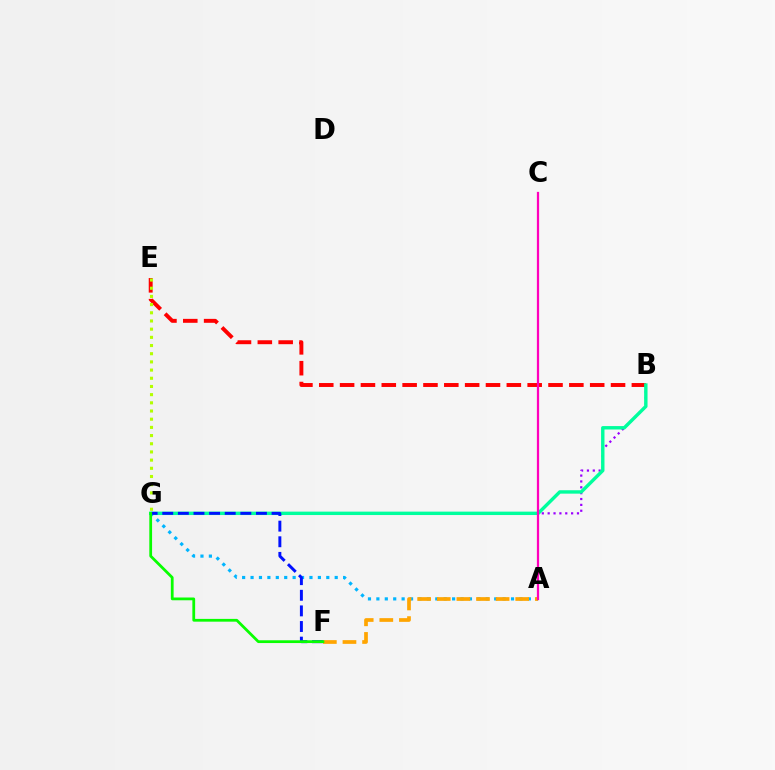{('B', 'G'): [{'color': '#9b00ff', 'line_style': 'dotted', 'thickness': 1.59}, {'color': '#00ff9d', 'line_style': 'solid', 'thickness': 2.45}], ('B', 'E'): [{'color': '#ff0000', 'line_style': 'dashed', 'thickness': 2.83}], ('A', 'G'): [{'color': '#00b5ff', 'line_style': 'dotted', 'thickness': 2.29}], ('E', 'G'): [{'color': '#b3ff00', 'line_style': 'dotted', 'thickness': 2.22}], ('A', 'F'): [{'color': '#ffa500', 'line_style': 'dashed', 'thickness': 2.66}], ('F', 'G'): [{'color': '#0010ff', 'line_style': 'dashed', 'thickness': 2.12}, {'color': '#08ff00', 'line_style': 'solid', 'thickness': 2.0}], ('A', 'C'): [{'color': '#ff00bd', 'line_style': 'solid', 'thickness': 1.62}]}